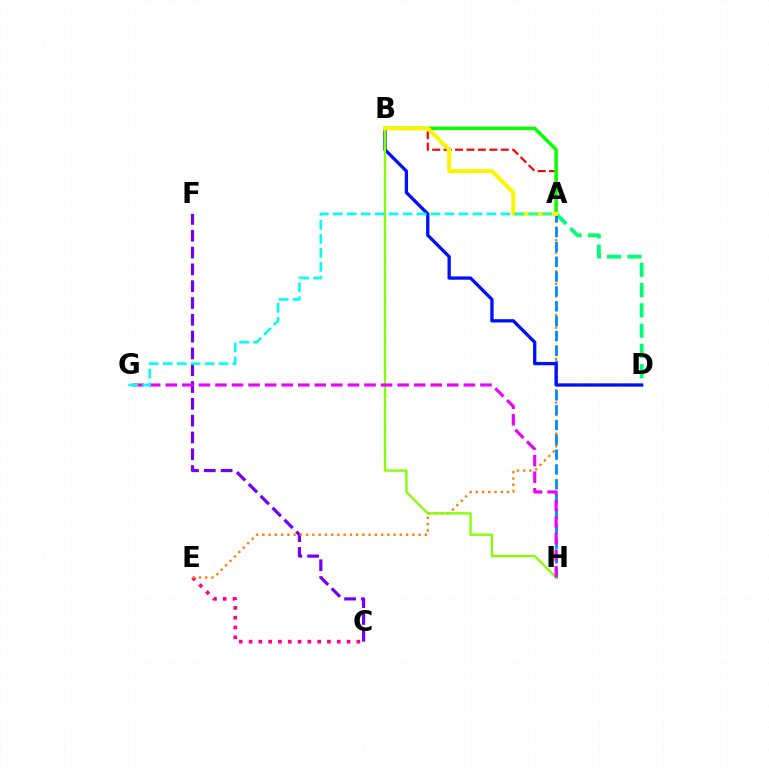{('A', 'D'): [{'color': '#00ff74', 'line_style': 'dashed', 'thickness': 2.76}], ('C', 'F'): [{'color': '#7200ff', 'line_style': 'dashed', 'thickness': 2.28}], ('C', 'E'): [{'color': '#ff0094', 'line_style': 'dotted', 'thickness': 2.66}], ('A', 'E'): [{'color': '#ff7c00', 'line_style': 'dotted', 'thickness': 1.7}], ('A', 'H'): [{'color': '#008cff', 'line_style': 'dashed', 'thickness': 2.02}], ('B', 'D'): [{'color': '#0010ff', 'line_style': 'solid', 'thickness': 2.37}], ('A', 'B'): [{'color': '#ff0000', 'line_style': 'dashed', 'thickness': 1.55}, {'color': '#08ff00', 'line_style': 'solid', 'thickness': 2.5}, {'color': '#fcf500', 'line_style': 'solid', 'thickness': 2.87}], ('B', 'H'): [{'color': '#84ff00', 'line_style': 'solid', 'thickness': 1.65}], ('G', 'H'): [{'color': '#ee00ff', 'line_style': 'dashed', 'thickness': 2.25}], ('A', 'G'): [{'color': '#00fff6', 'line_style': 'dashed', 'thickness': 1.9}]}